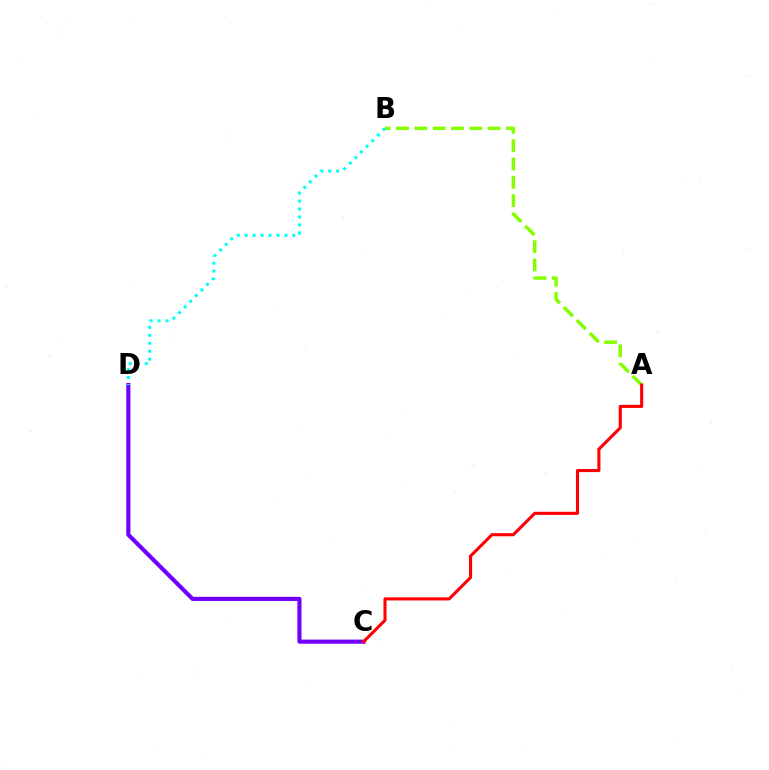{('A', 'B'): [{'color': '#84ff00', 'line_style': 'dashed', 'thickness': 2.49}], ('C', 'D'): [{'color': '#7200ff', 'line_style': 'solid', 'thickness': 2.97}], ('A', 'C'): [{'color': '#ff0000', 'line_style': 'solid', 'thickness': 2.22}], ('B', 'D'): [{'color': '#00fff6', 'line_style': 'dotted', 'thickness': 2.16}]}